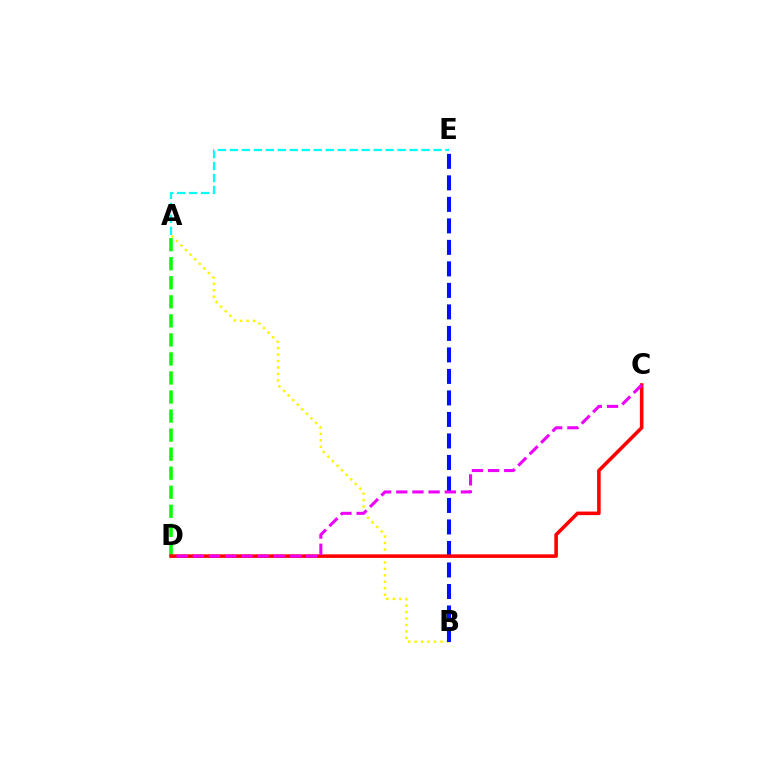{('A', 'B'): [{'color': '#fcf500', 'line_style': 'dotted', 'thickness': 1.76}], ('B', 'E'): [{'color': '#0010ff', 'line_style': 'dashed', 'thickness': 2.92}], ('A', 'E'): [{'color': '#00fff6', 'line_style': 'dashed', 'thickness': 1.63}], ('A', 'D'): [{'color': '#08ff00', 'line_style': 'dashed', 'thickness': 2.59}], ('C', 'D'): [{'color': '#ff0000', 'line_style': 'solid', 'thickness': 2.56}, {'color': '#ee00ff', 'line_style': 'dashed', 'thickness': 2.2}]}